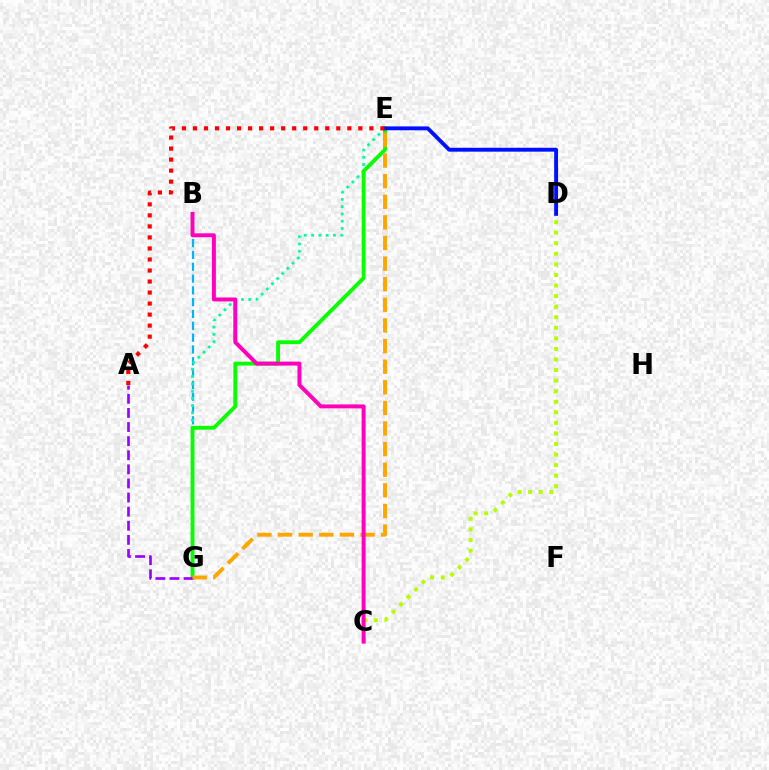{('B', 'G'): [{'color': '#00b5ff', 'line_style': 'dashed', 'thickness': 1.6}], ('E', 'G'): [{'color': '#00ff9d', 'line_style': 'dotted', 'thickness': 1.98}, {'color': '#08ff00', 'line_style': 'solid', 'thickness': 2.77}, {'color': '#ffa500', 'line_style': 'dashed', 'thickness': 2.8}], ('C', 'D'): [{'color': '#b3ff00', 'line_style': 'dotted', 'thickness': 2.87}], ('D', 'E'): [{'color': '#0010ff', 'line_style': 'solid', 'thickness': 2.8}], ('A', 'G'): [{'color': '#9b00ff', 'line_style': 'dashed', 'thickness': 1.92}], ('A', 'E'): [{'color': '#ff0000', 'line_style': 'dotted', 'thickness': 3.0}], ('B', 'C'): [{'color': '#ff00bd', 'line_style': 'solid', 'thickness': 2.85}]}